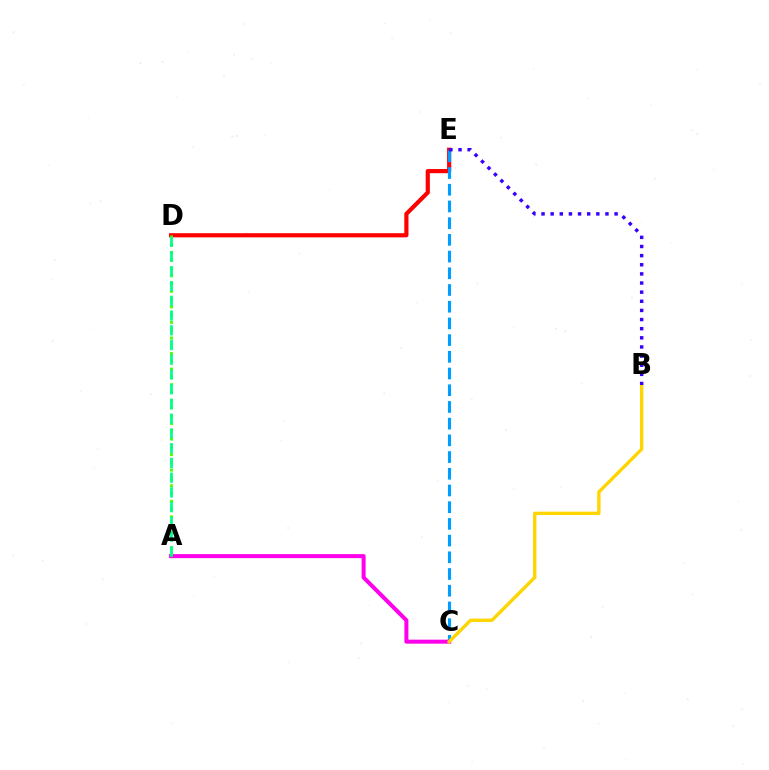{('D', 'E'): [{'color': '#ff0000', 'line_style': 'solid', 'thickness': 3.0}], ('C', 'E'): [{'color': '#009eff', 'line_style': 'dashed', 'thickness': 2.27}], ('A', 'C'): [{'color': '#ff00ed', 'line_style': 'solid', 'thickness': 2.89}], ('B', 'C'): [{'color': '#ffd500', 'line_style': 'solid', 'thickness': 2.41}], ('A', 'D'): [{'color': '#4fff00', 'line_style': 'dotted', 'thickness': 2.11}, {'color': '#00ff86', 'line_style': 'dashed', 'thickness': 2.0}], ('B', 'E'): [{'color': '#3700ff', 'line_style': 'dotted', 'thickness': 2.48}]}